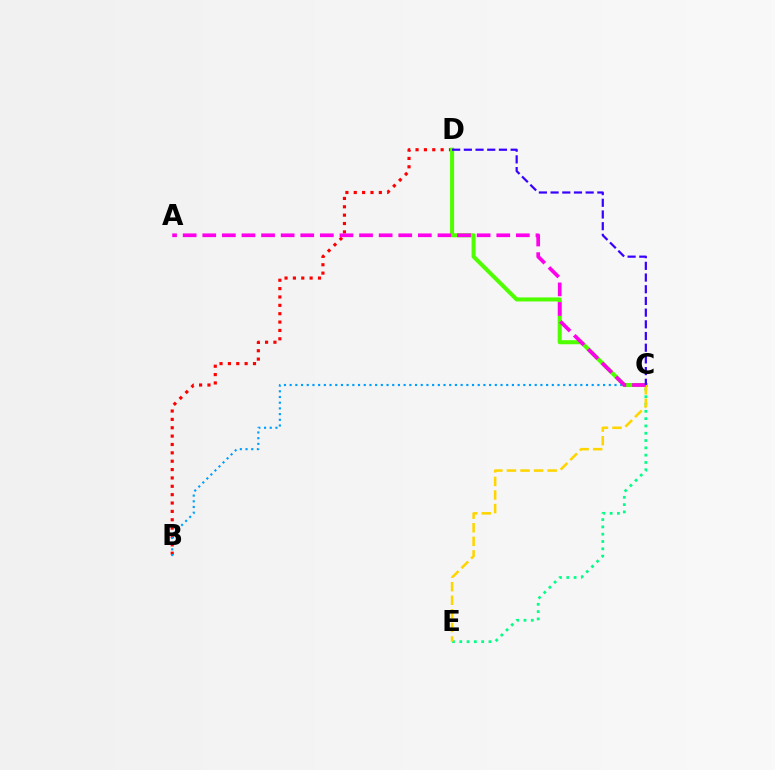{('B', 'D'): [{'color': '#ff0000', 'line_style': 'dotted', 'thickness': 2.27}], ('B', 'C'): [{'color': '#009eff', 'line_style': 'dotted', 'thickness': 1.55}], ('C', 'E'): [{'color': '#00ff86', 'line_style': 'dotted', 'thickness': 1.98}, {'color': '#ffd500', 'line_style': 'dashed', 'thickness': 1.84}], ('C', 'D'): [{'color': '#4fff00', 'line_style': 'solid', 'thickness': 2.91}, {'color': '#3700ff', 'line_style': 'dashed', 'thickness': 1.59}], ('A', 'C'): [{'color': '#ff00ed', 'line_style': 'dashed', 'thickness': 2.66}]}